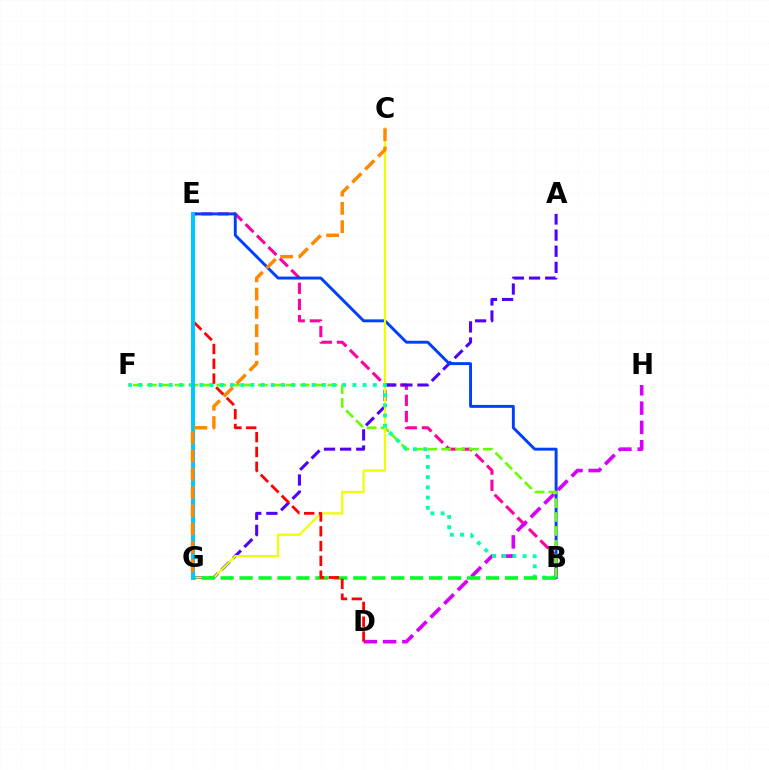{('B', 'E'): [{'color': '#ff00a0', 'line_style': 'dashed', 'thickness': 2.2}, {'color': '#003fff', 'line_style': 'solid', 'thickness': 2.1}], ('A', 'G'): [{'color': '#4f00ff', 'line_style': 'dashed', 'thickness': 2.19}], ('D', 'H'): [{'color': '#d600ff', 'line_style': 'dashed', 'thickness': 2.62}], ('B', 'F'): [{'color': '#66ff00', 'line_style': 'dashed', 'thickness': 1.89}, {'color': '#00ffaf', 'line_style': 'dotted', 'thickness': 2.77}], ('C', 'G'): [{'color': '#eeff00', 'line_style': 'solid', 'thickness': 1.59}, {'color': '#ff8800', 'line_style': 'dashed', 'thickness': 2.48}], ('B', 'G'): [{'color': '#00ff27', 'line_style': 'dashed', 'thickness': 2.58}], ('D', 'E'): [{'color': '#ff0000', 'line_style': 'dashed', 'thickness': 2.01}], ('E', 'G'): [{'color': '#00c7ff', 'line_style': 'solid', 'thickness': 2.85}]}